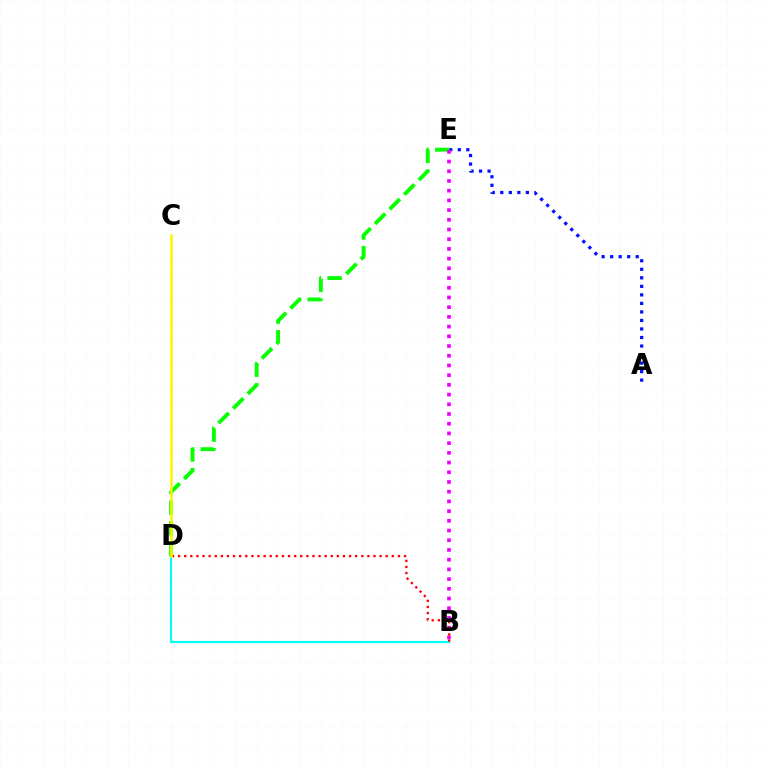{('B', 'D'): [{'color': '#00fff6', 'line_style': 'solid', 'thickness': 1.55}, {'color': '#ff0000', 'line_style': 'dotted', 'thickness': 1.66}], ('A', 'E'): [{'color': '#0010ff', 'line_style': 'dotted', 'thickness': 2.32}], ('D', 'E'): [{'color': '#08ff00', 'line_style': 'dashed', 'thickness': 2.81}], ('B', 'E'): [{'color': '#ee00ff', 'line_style': 'dotted', 'thickness': 2.64}], ('C', 'D'): [{'color': '#fcf500', 'line_style': 'solid', 'thickness': 1.81}]}